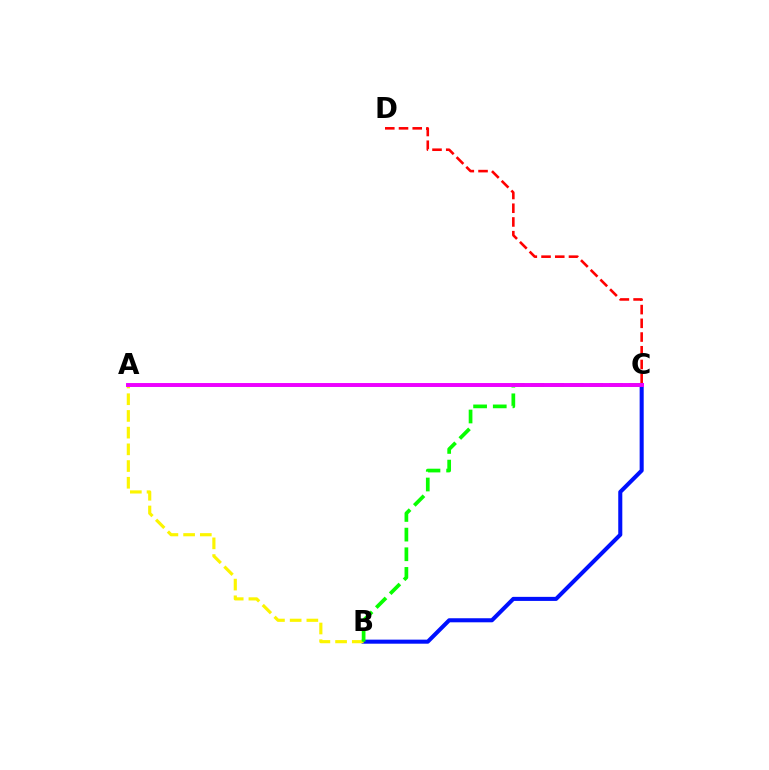{('A', 'C'): [{'color': '#00fff6', 'line_style': 'solid', 'thickness': 1.94}, {'color': '#ee00ff', 'line_style': 'solid', 'thickness': 2.82}], ('B', 'C'): [{'color': '#0010ff', 'line_style': 'solid', 'thickness': 2.92}, {'color': '#08ff00', 'line_style': 'dashed', 'thickness': 2.67}], ('A', 'B'): [{'color': '#fcf500', 'line_style': 'dashed', 'thickness': 2.27}], ('C', 'D'): [{'color': '#ff0000', 'line_style': 'dashed', 'thickness': 1.86}]}